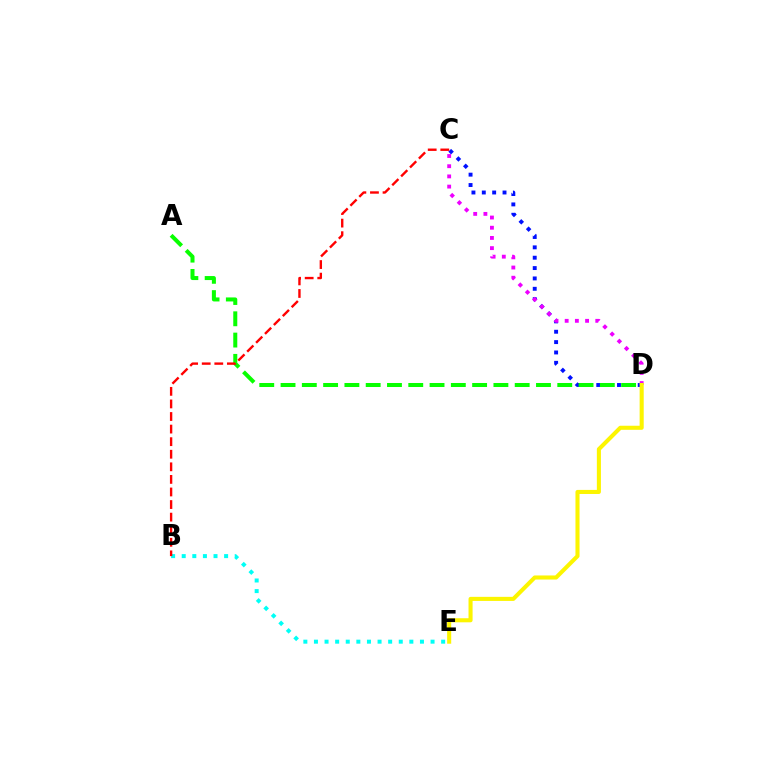{('B', 'E'): [{'color': '#00fff6', 'line_style': 'dotted', 'thickness': 2.88}], ('C', 'D'): [{'color': '#0010ff', 'line_style': 'dotted', 'thickness': 2.82}, {'color': '#ee00ff', 'line_style': 'dotted', 'thickness': 2.77}], ('A', 'D'): [{'color': '#08ff00', 'line_style': 'dashed', 'thickness': 2.89}], ('B', 'C'): [{'color': '#ff0000', 'line_style': 'dashed', 'thickness': 1.71}], ('D', 'E'): [{'color': '#fcf500', 'line_style': 'solid', 'thickness': 2.93}]}